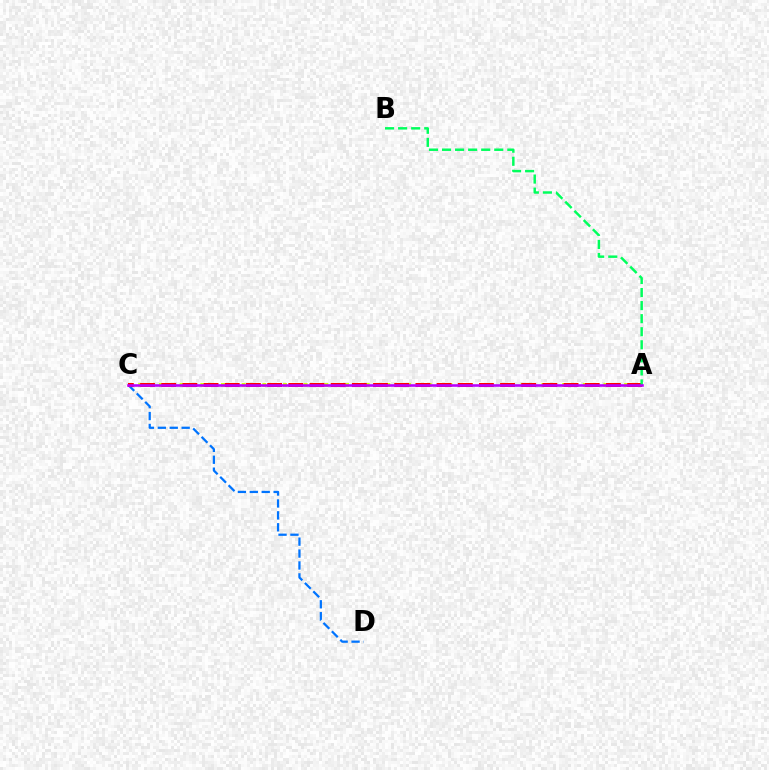{('C', 'D'): [{'color': '#0074ff', 'line_style': 'dashed', 'thickness': 1.62}], ('A', 'C'): [{'color': '#d1ff00', 'line_style': 'dotted', 'thickness': 2.81}, {'color': '#ff0000', 'line_style': 'dashed', 'thickness': 2.88}, {'color': '#b900ff', 'line_style': 'solid', 'thickness': 1.86}], ('A', 'B'): [{'color': '#00ff5c', 'line_style': 'dashed', 'thickness': 1.77}]}